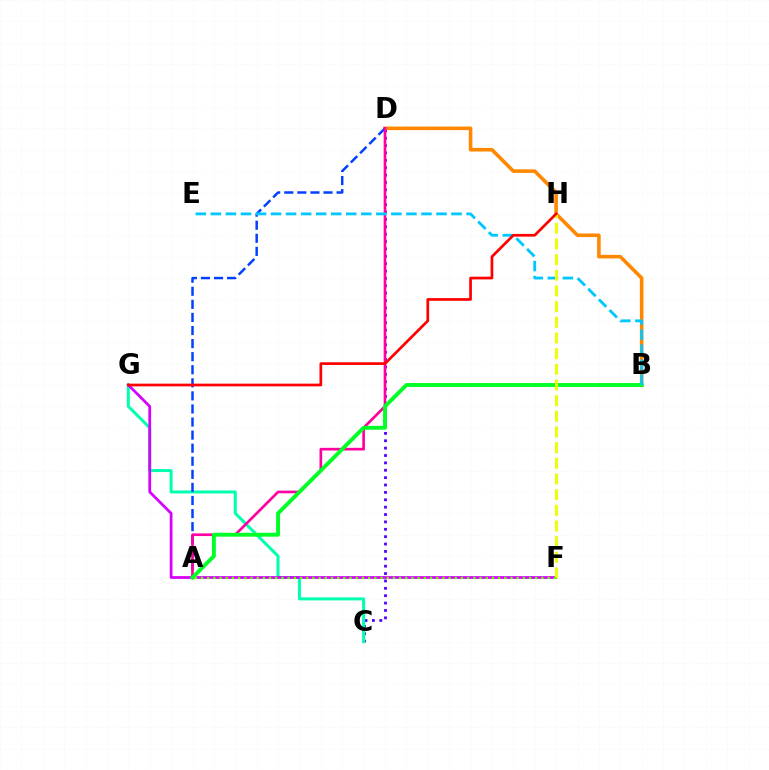{('C', 'D'): [{'color': '#4f00ff', 'line_style': 'dotted', 'thickness': 2.0}], ('C', 'G'): [{'color': '#00ffaf', 'line_style': 'solid', 'thickness': 2.17}], ('B', 'D'): [{'color': '#ff8800', 'line_style': 'solid', 'thickness': 2.59}], ('A', 'D'): [{'color': '#003fff', 'line_style': 'dashed', 'thickness': 1.78}, {'color': '#ff00a0', 'line_style': 'solid', 'thickness': 1.93}], ('F', 'G'): [{'color': '#d600ff', 'line_style': 'solid', 'thickness': 1.98}], ('A', 'B'): [{'color': '#00ff27', 'line_style': 'solid', 'thickness': 2.8}], ('B', 'E'): [{'color': '#00c7ff', 'line_style': 'dashed', 'thickness': 2.04}], ('F', 'H'): [{'color': '#eeff00', 'line_style': 'dashed', 'thickness': 2.13}], ('A', 'F'): [{'color': '#66ff00', 'line_style': 'dotted', 'thickness': 1.68}], ('G', 'H'): [{'color': '#ff0000', 'line_style': 'solid', 'thickness': 1.94}]}